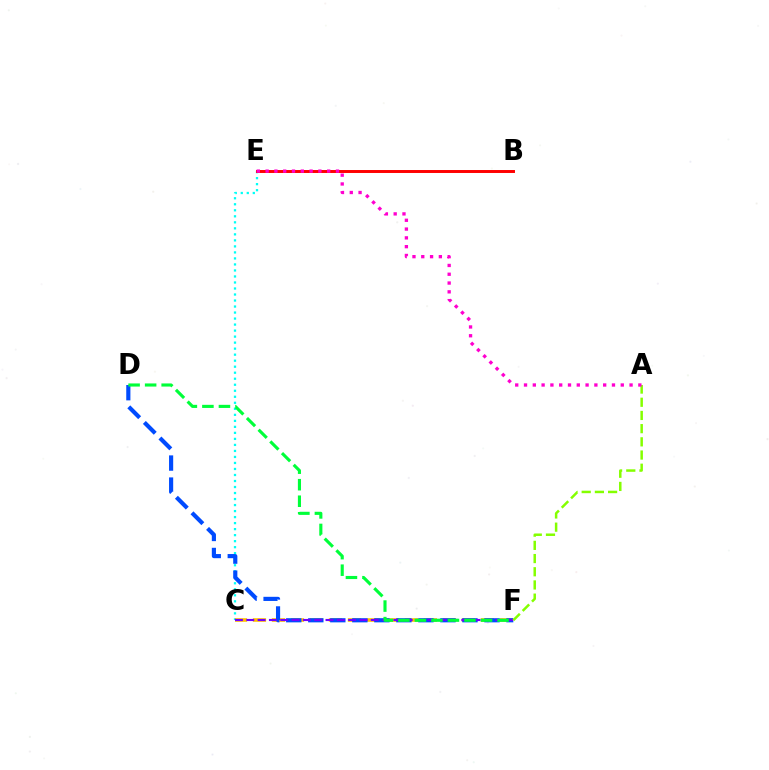{('C', 'E'): [{'color': '#00fff6', 'line_style': 'dotted', 'thickness': 1.63}], ('C', 'F'): [{'color': '#ffbd00', 'line_style': 'dashed', 'thickness': 2.58}, {'color': '#7200ff', 'line_style': 'dashed', 'thickness': 1.54}], ('D', 'F'): [{'color': '#004bff', 'line_style': 'dashed', 'thickness': 2.99}, {'color': '#00ff39', 'line_style': 'dashed', 'thickness': 2.25}], ('A', 'F'): [{'color': '#84ff00', 'line_style': 'dashed', 'thickness': 1.79}], ('B', 'E'): [{'color': '#ff0000', 'line_style': 'solid', 'thickness': 2.13}], ('A', 'E'): [{'color': '#ff00cf', 'line_style': 'dotted', 'thickness': 2.39}]}